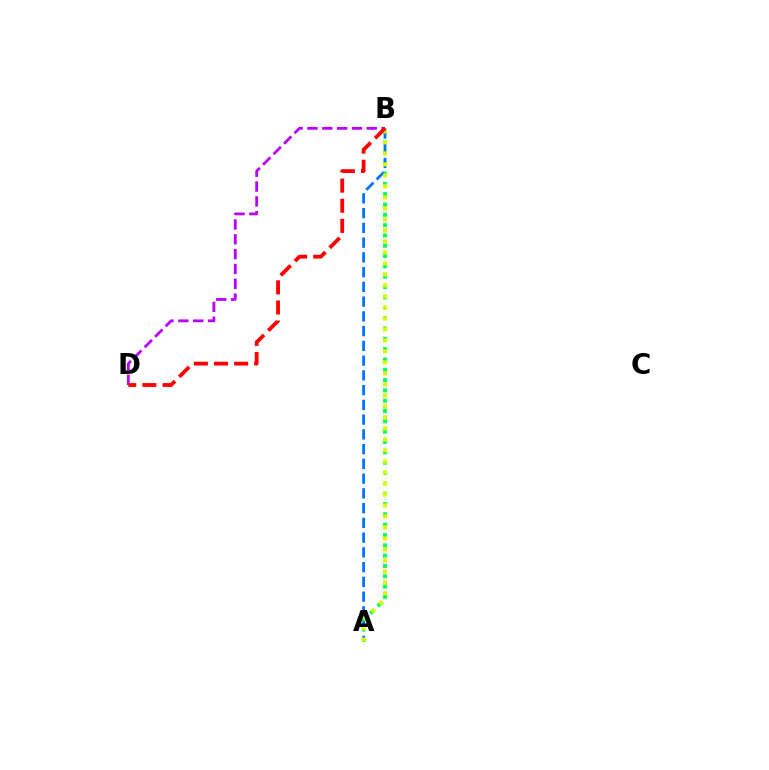{('A', 'B'): [{'color': '#00ff5c', 'line_style': 'dotted', 'thickness': 2.81}, {'color': '#0074ff', 'line_style': 'dashed', 'thickness': 2.0}, {'color': '#d1ff00', 'line_style': 'dotted', 'thickness': 2.99}], ('B', 'D'): [{'color': '#b900ff', 'line_style': 'dashed', 'thickness': 2.01}, {'color': '#ff0000', 'line_style': 'dashed', 'thickness': 2.73}]}